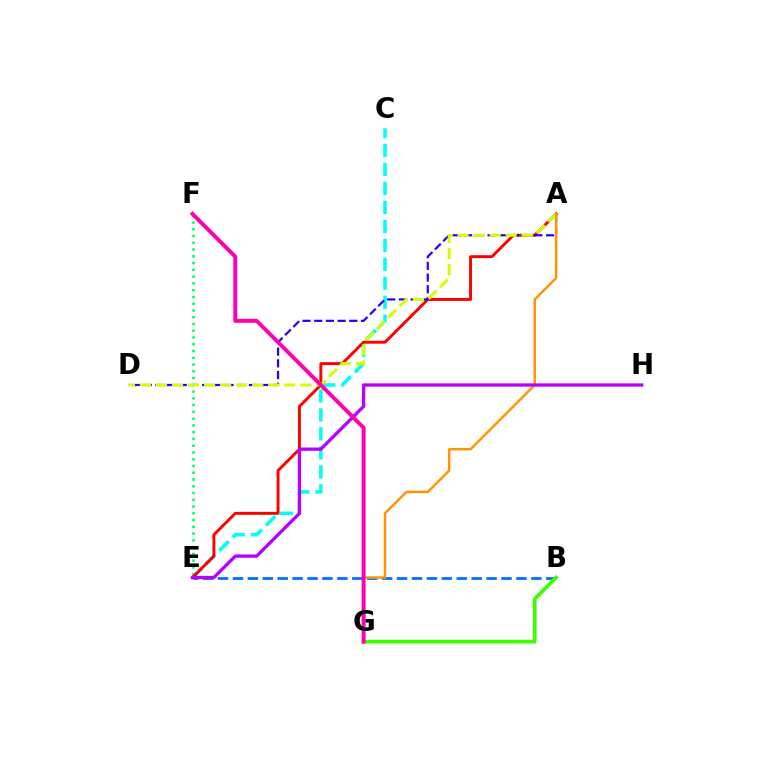{('B', 'E'): [{'color': '#0074ff', 'line_style': 'dashed', 'thickness': 2.03}], ('B', 'G'): [{'color': '#3dff00', 'line_style': 'solid', 'thickness': 2.68}], ('C', 'E'): [{'color': '#00fff6', 'line_style': 'dashed', 'thickness': 2.58}], ('E', 'F'): [{'color': '#00ff5c', 'line_style': 'dotted', 'thickness': 1.84}], ('A', 'E'): [{'color': '#ff0000', 'line_style': 'solid', 'thickness': 2.1}], ('A', 'D'): [{'color': '#2500ff', 'line_style': 'dashed', 'thickness': 1.59}, {'color': '#d1ff00', 'line_style': 'dashed', 'thickness': 2.18}], ('A', 'G'): [{'color': '#ff9400', 'line_style': 'solid', 'thickness': 1.77}], ('E', 'H'): [{'color': '#b900ff', 'line_style': 'solid', 'thickness': 2.37}], ('F', 'G'): [{'color': '#ff00ac', 'line_style': 'solid', 'thickness': 2.83}]}